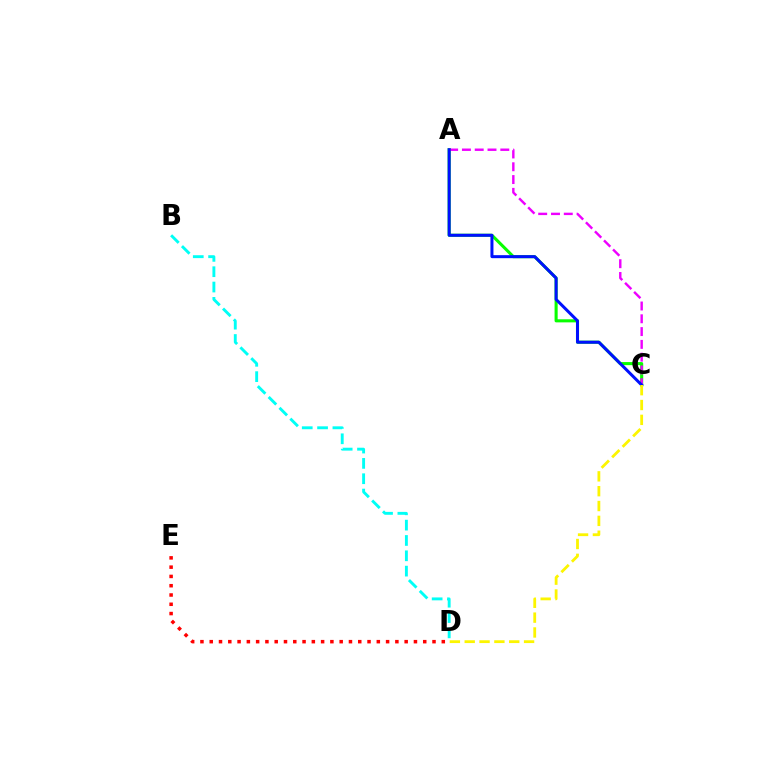{('B', 'D'): [{'color': '#00fff6', 'line_style': 'dashed', 'thickness': 2.08}], ('A', 'C'): [{'color': '#08ff00', 'line_style': 'solid', 'thickness': 2.22}, {'color': '#ee00ff', 'line_style': 'dashed', 'thickness': 1.74}, {'color': '#0010ff', 'line_style': 'solid', 'thickness': 2.17}], ('C', 'D'): [{'color': '#fcf500', 'line_style': 'dashed', 'thickness': 2.02}], ('D', 'E'): [{'color': '#ff0000', 'line_style': 'dotted', 'thickness': 2.52}]}